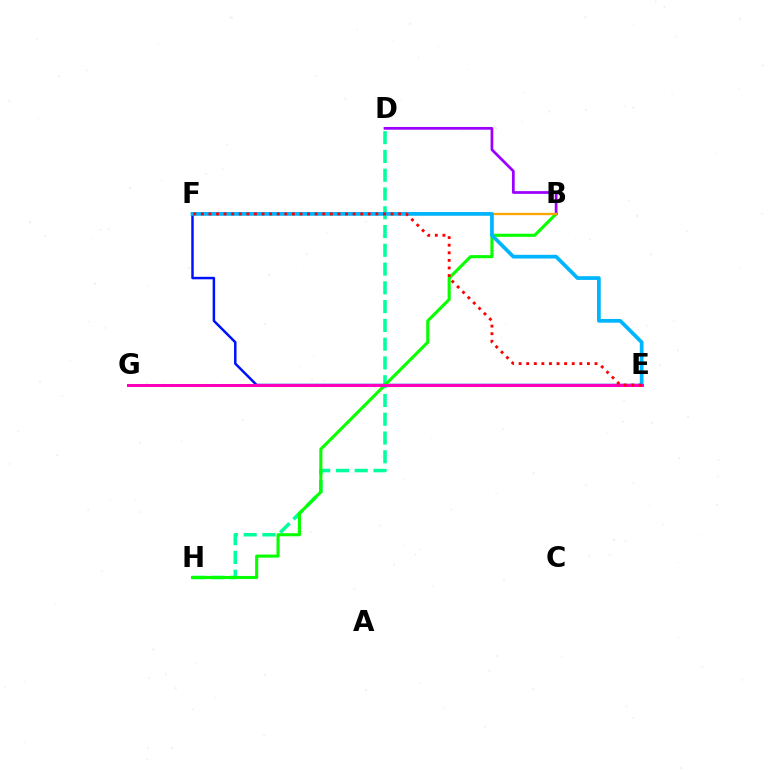{('D', 'H'): [{'color': '#00ff9d', 'line_style': 'dashed', 'thickness': 2.55}], ('E', 'F'): [{'color': '#0010ff', 'line_style': 'solid', 'thickness': 1.79}, {'color': '#00b5ff', 'line_style': 'solid', 'thickness': 2.69}, {'color': '#ff0000', 'line_style': 'dotted', 'thickness': 2.06}], ('B', 'H'): [{'color': '#08ff00', 'line_style': 'solid', 'thickness': 2.23}], ('B', 'D'): [{'color': '#9b00ff', 'line_style': 'solid', 'thickness': 1.97}], ('E', 'G'): [{'color': '#b3ff00', 'line_style': 'dotted', 'thickness': 2.29}, {'color': '#ff00bd', 'line_style': 'solid', 'thickness': 2.15}], ('B', 'F'): [{'color': '#ffa500', 'line_style': 'solid', 'thickness': 1.66}]}